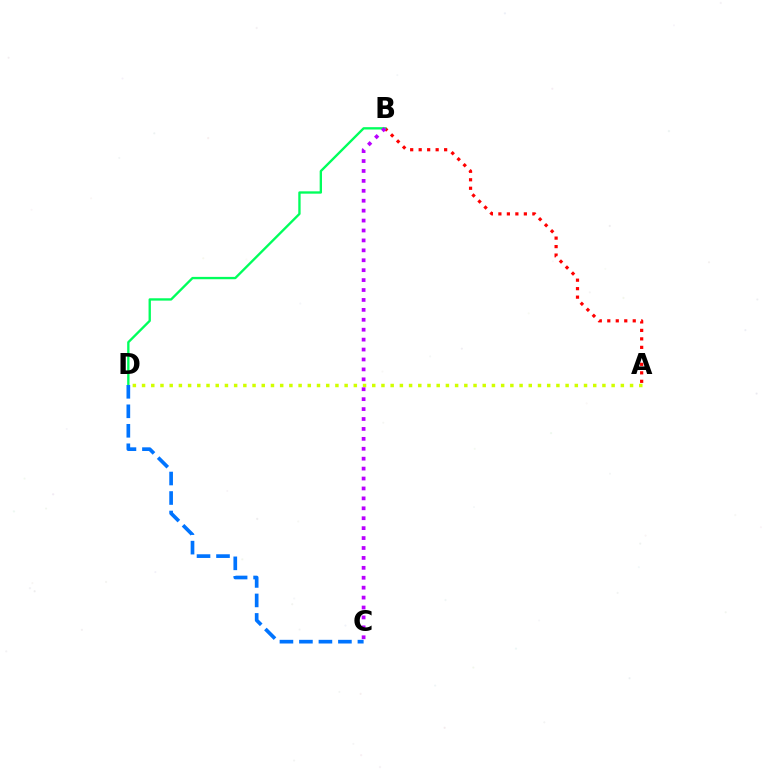{('A', 'D'): [{'color': '#d1ff00', 'line_style': 'dotted', 'thickness': 2.5}], ('A', 'B'): [{'color': '#ff0000', 'line_style': 'dotted', 'thickness': 2.31}], ('B', 'D'): [{'color': '#00ff5c', 'line_style': 'solid', 'thickness': 1.69}], ('C', 'D'): [{'color': '#0074ff', 'line_style': 'dashed', 'thickness': 2.65}], ('B', 'C'): [{'color': '#b900ff', 'line_style': 'dotted', 'thickness': 2.7}]}